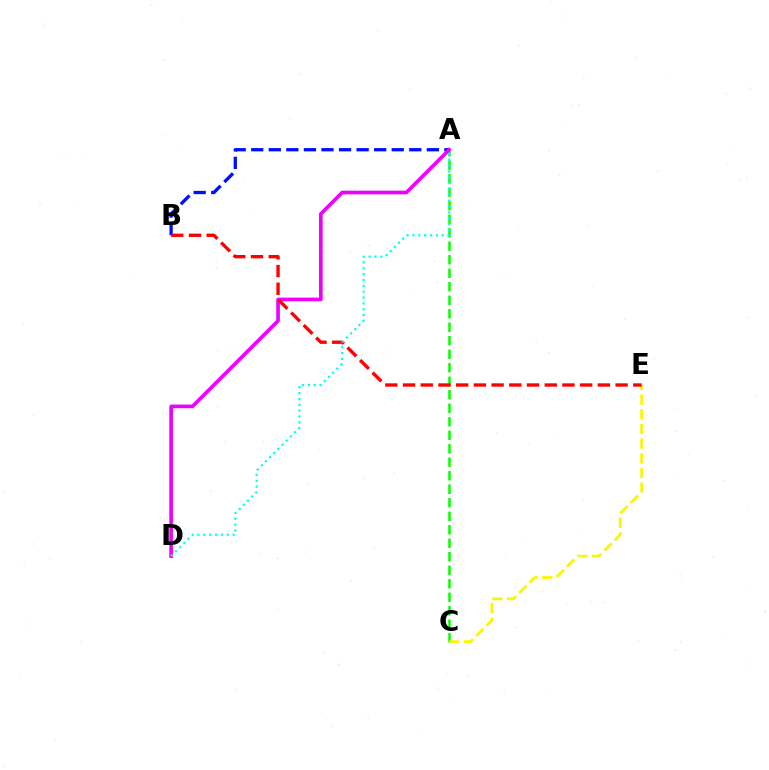{('A', 'C'): [{'color': '#08ff00', 'line_style': 'dashed', 'thickness': 1.83}], ('A', 'B'): [{'color': '#0010ff', 'line_style': 'dashed', 'thickness': 2.39}], ('A', 'D'): [{'color': '#ee00ff', 'line_style': 'solid', 'thickness': 2.63}, {'color': '#00fff6', 'line_style': 'dotted', 'thickness': 1.59}], ('C', 'E'): [{'color': '#fcf500', 'line_style': 'dashed', 'thickness': 1.99}], ('B', 'E'): [{'color': '#ff0000', 'line_style': 'dashed', 'thickness': 2.41}]}